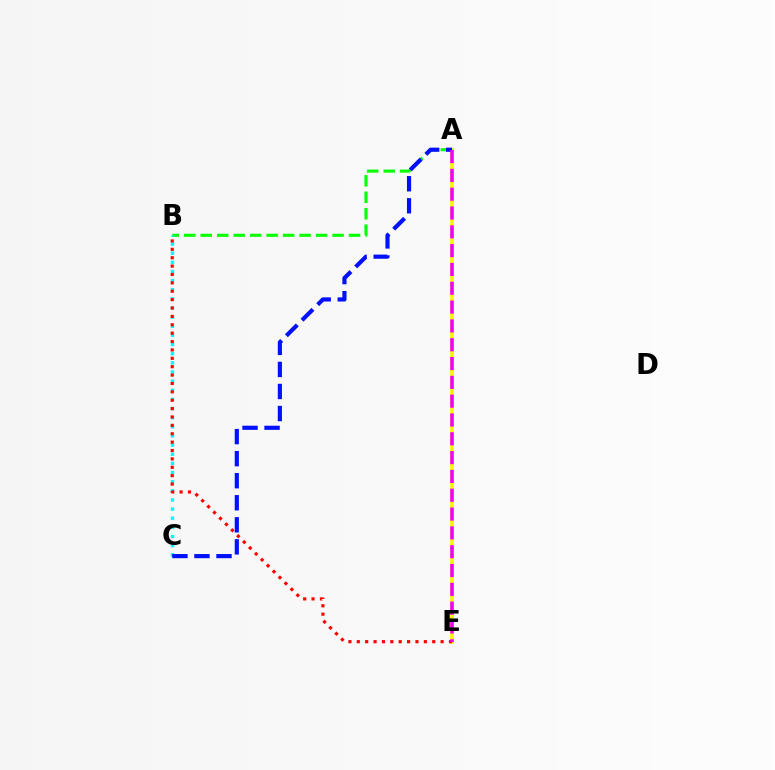{('A', 'E'): [{'color': '#fcf500', 'line_style': 'solid', 'thickness': 2.61}, {'color': '#ee00ff', 'line_style': 'dashed', 'thickness': 2.56}], ('A', 'B'): [{'color': '#08ff00', 'line_style': 'dashed', 'thickness': 2.24}], ('B', 'C'): [{'color': '#00fff6', 'line_style': 'dotted', 'thickness': 2.48}], ('B', 'E'): [{'color': '#ff0000', 'line_style': 'dotted', 'thickness': 2.28}], ('A', 'C'): [{'color': '#0010ff', 'line_style': 'dashed', 'thickness': 3.0}]}